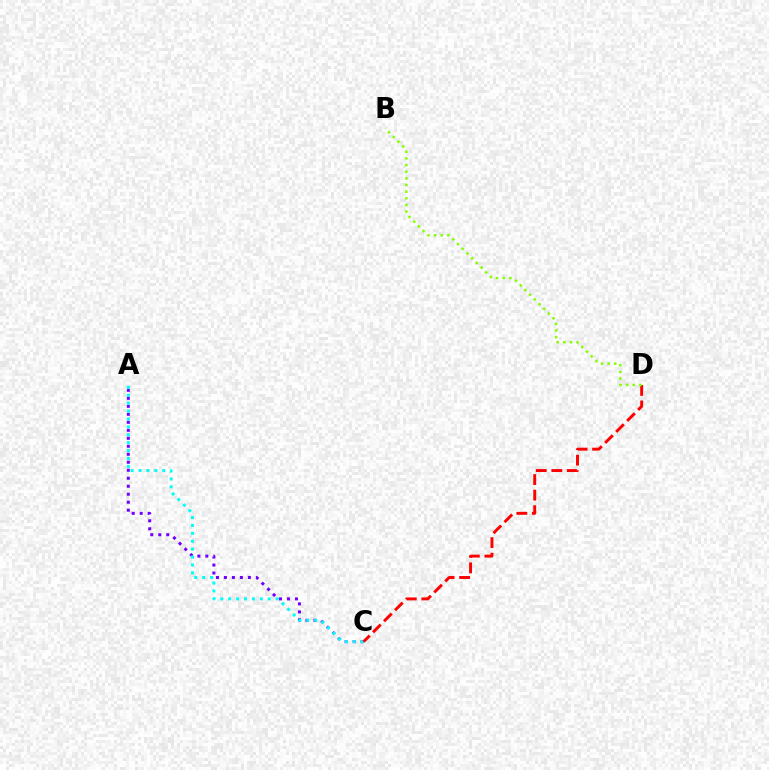{('A', 'C'): [{'color': '#7200ff', 'line_style': 'dotted', 'thickness': 2.17}, {'color': '#00fff6', 'line_style': 'dotted', 'thickness': 2.15}], ('C', 'D'): [{'color': '#ff0000', 'line_style': 'dashed', 'thickness': 2.11}], ('B', 'D'): [{'color': '#84ff00', 'line_style': 'dotted', 'thickness': 1.81}]}